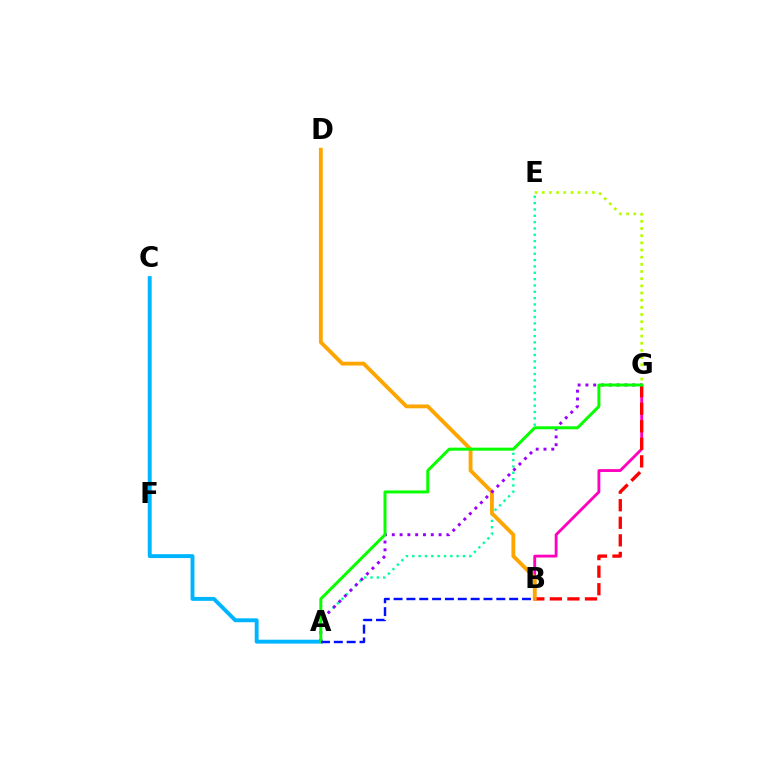{('E', 'G'): [{'color': '#b3ff00', 'line_style': 'dotted', 'thickness': 1.95}], ('B', 'G'): [{'color': '#ff00bd', 'line_style': 'solid', 'thickness': 2.05}, {'color': '#ff0000', 'line_style': 'dashed', 'thickness': 2.39}], ('A', 'C'): [{'color': '#00b5ff', 'line_style': 'solid', 'thickness': 2.81}], ('A', 'E'): [{'color': '#00ff9d', 'line_style': 'dotted', 'thickness': 1.72}], ('B', 'D'): [{'color': '#ffa500', 'line_style': 'solid', 'thickness': 2.77}], ('A', 'G'): [{'color': '#9b00ff', 'line_style': 'dotted', 'thickness': 2.12}, {'color': '#08ff00', 'line_style': 'solid', 'thickness': 2.16}], ('A', 'B'): [{'color': '#0010ff', 'line_style': 'dashed', 'thickness': 1.74}]}